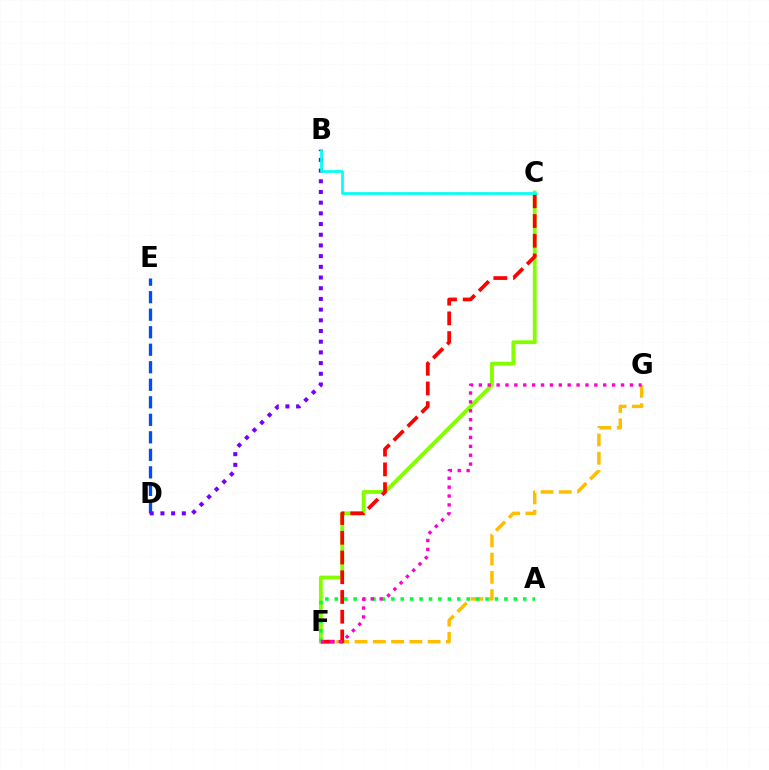{('D', 'E'): [{'color': '#004bff', 'line_style': 'dashed', 'thickness': 2.38}], ('F', 'G'): [{'color': '#ffbd00', 'line_style': 'dashed', 'thickness': 2.48}, {'color': '#ff00cf', 'line_style': 'dotted', 'thickness': 2.41}], ('B', 'D'): [{'color': '#7200ff', 'line_style': 'dotted', 'thickness': 2.91}], ('C', 'F'): [{'color': '#84ff00', 'line_style': 'solid', 'thickness': 2.75}, {'color': '#ff0000', 'line_style': 'dashed', 'thickness': 2.68}], ('A', 'F'): [{'color': '#00ff39', 'line_style': 'dotted', 'thickness': 2.56}], ('B', 'C'): [{'color': '#00fff6', 'line_style': 'solid', 'thickness': 1.96}]}